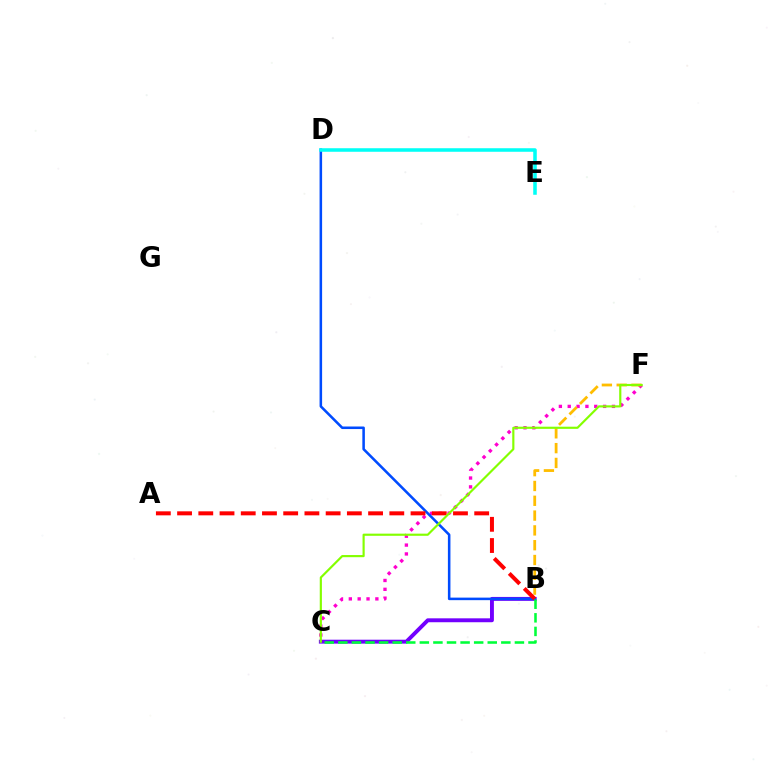{('C', 'F'): [{'color': '#ff00cf', 'line_style': 'dotted', 'thickness': 2.4}, {'color': '#84ff00', 'line_style': 'solid', 'thickness': 1.56}], ('B', 'C'): [{'color': '#7200ff', 'line_style': 'solid', 'thickness': 2.82}, {'color': '#00ff39', 'line_style': 'dashed', 'thickness': 1.85}], ('B', 'D'): [{'color': '#004bff', 'line_style': 'solid', 'thickness': 1.83}], ('B', 'F'): [{'color': '#ffbd00', 'line_style': 'dashed', 'thickness': 2.01}], ('A', 'B'): [{'color': '#ff0000', 'line_style': 'dashed', 'thickness': 2.88}], ('D', 'E'): [{'color': '#00fff6', 'line_style': 'solid', 'thickness': 2.56}]}